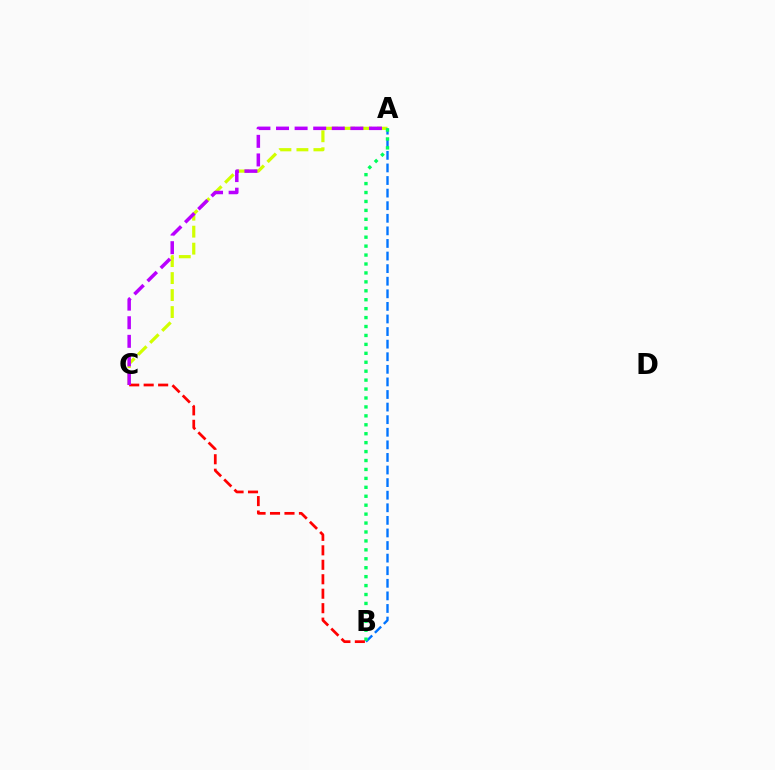{('A', 'C'): [{'color': '#d1ff00', 'line_style': 'dashed', 'thickness': 2.31}, {'color': '#b900ff', 'line_style': 'dashed', 'thickness': 2.53}], ('A', 'B'): [{'color': '#0074ff', 'line_style': 'dashed', 'thickness': 1.71}, {'color': '#00ff5c', 'line_style': 'dotted', 'thickness': 2.43}], ('B', 'C'): [{'color': '#ff0000', 'line_style': 'dashed', 'thickness': 1.96}]}